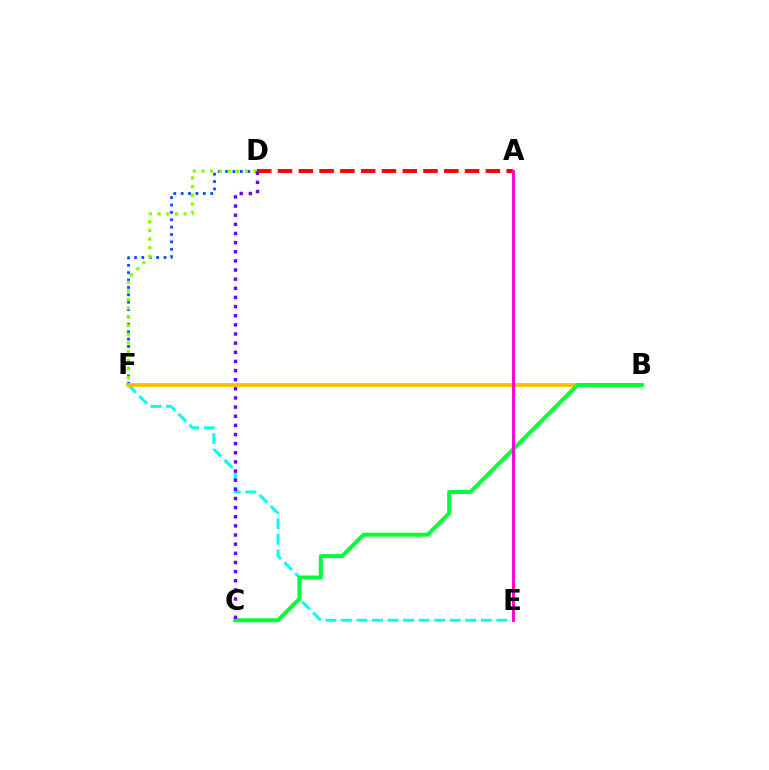{('A', 'D'): [{'color': '#ff0000', 'line_style': 'dashed', 'thickness': 2.82}], ('D', 'F'): [{'color': '#004bff', 'line_style': 'dotted', 'thickness': 2.01}, {'color': '#84ff00', 'line_style': 'dotted', 'thickness': 2.35}], ('E', 'F'): [{'color': '#00fff6', 'line_style': 'dashed', 'thickness': 2.11}], ('B', 'F'): [{'color': '#ffbd00', 'line_style': 'solid', 'thickness': 2.71}], ('B', 'C'): [{'color': '#00ff39', 'line_style': 'solid', 'thickness': 2.88}], ('A', 'E'): [{'color': '#ff00cf', 'line_style': 'solid', 'thickness': 2.1}], ('C', 'D'): [{'color': '#7200ff', 'line_style': 'dotted', 'thickness': 2.48}]}